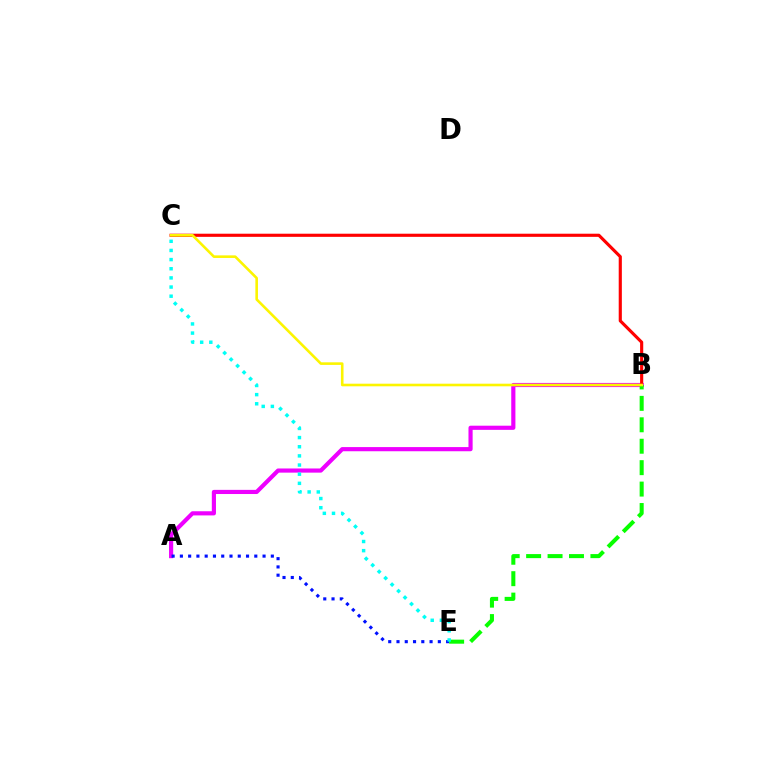{('A', 'B'): [{'color': '#ee00ff', 'line_style': 'solid', 'thickness': 2.99}], ('B', 'C'): [{'color': '#ff0000', 'line_style': 'solid', 'thickness': 2.26}, {'color': '#fcf500', 'line_style': 'solid', 'thickness': 1.87}], ('A', 'E'): [{'color': '#0010ff', 'line_style': 'dotted', 'thickness': 2.25}], ('B', 'E'): [{'color': '#08ff00', 'line_style': 'dashed', 'thickness': 2.91}], ('C', 'E'): [{'color': '#00fff6', 'line_style': 'dotted', 'thickness': 2.49}]}